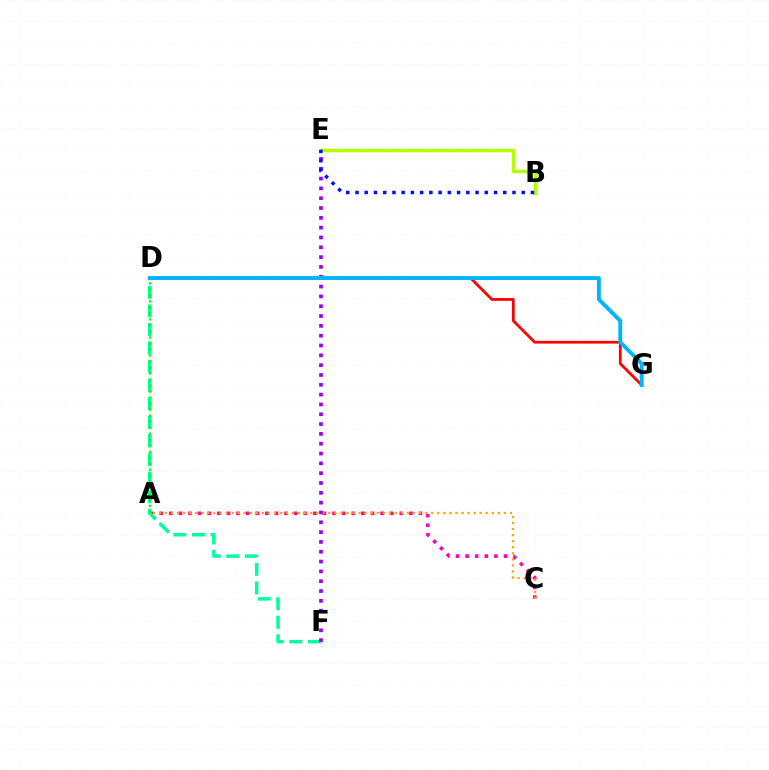{('A', 'C'): [{'color': '#ff00bd', 'line_style': 'dotted', 'thickness': 2.61}, {'color': '#ffa500', 'line_style': 'dotted', 'thickness': 1.64}], ('B', 'E'): [{'color': '#b3ff00', 'line_style': 'solid', 'thickness': 2.5}, {'color': '#0010ff', 'line_style': 'dotted', 'thickness': 2.51}], ('D', 'F'): [{'color': '#00ff9d', 'line_style': 'dashed', 'thickness': 2.52}], ('E', 'F'): [{'color': '#9b00ff', 'line_style': 'dotted', 'thickness': 2.67}], ('D', 'G'): [{'color': '#ff0000', 'line_style': 'solid', 'thickness': 1.98}, {'color': '#00b5ff', 'line_style': 'solid', 'thickness': 2.81}], ('A', 'D'): [{'color': '#08ff00', 'line_style': 'dotted', 'thickness': 1.63}]}